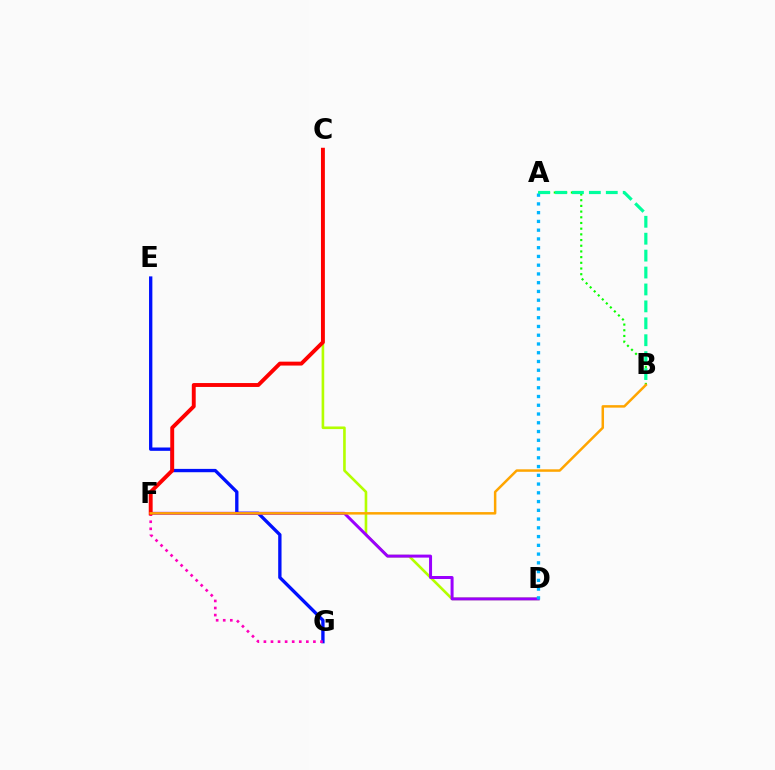{('C', 'D'): [{'color': '#b3ff00', 'line_style': 'solid', 'thickness': 1.89}], ('E', 'G'): [{'color': '#0010ff', 'line_style': 'solid', 'thickness': 2.4}], ('F', 'G'): [{'color': '#ff00bd', 'line_style': 'dotted', 'thickness': 1.92}], ('A', 'B'): [{'color': '#08ff00', 'line_style': 'dotted', 'thickness': 1.55}, {'color': '#00ff9d', 'line_style': 'dashed', 'thickness': 2.3}], ('D', 'F'): [{'color': '#9b00ff', 'line_style': 'solid', 'thickness': 2.16}], ('A', 'D'): [{'color': '#00b5ff', 'line_style': 'dotted', 'thickness': 2.38}], ('C', 'F'): [{'color': '#ff0000', 'line_style': 'solid', 'thickness': 2.81}], ('B', 'F'): [{'color': '#ffa500', 'line_style': 'solid', 'thickness': 1.8}]}